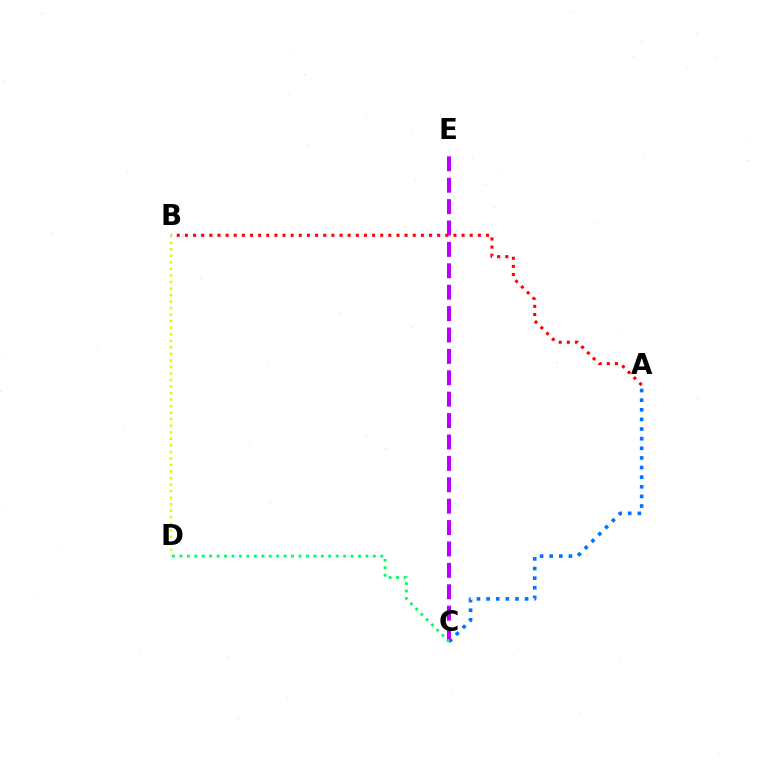{('A', 'C'): [{'color': '#0074ff', 'line_style': 'dotted', 'thickness': 2.61}], ('C', 'E'): [{'color': '#b900ff', 'line_style': 'dashed', 'thickness': 2.91}], ('A', 'B'): [{'color': '#ff0000', 'line_style': 'dotted', 'thickness': 2.21}], ('B', 'D'): [{'color': '#d1ff00', 'line_style': 'dotted', 'thickness': 1.78}], ('C', 'D'): [{'color': '#00ff5c', 'line_style': 'dotted', 'thickness': 2.02}]}